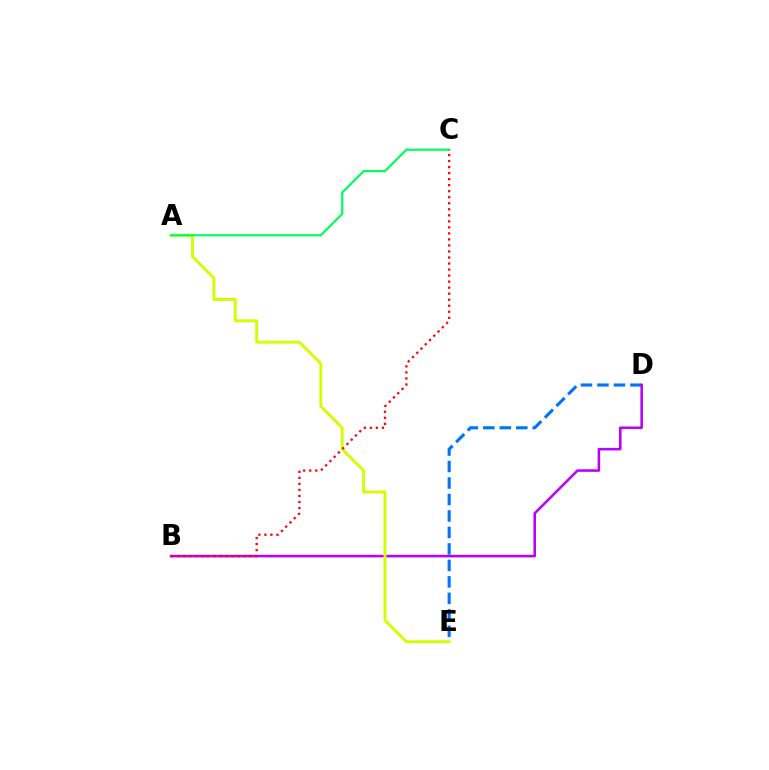{('D', 'E'): [{'color': '#0074ff', 'line_style': 'dashed', 'thickness': 2.24}], ('B', 'D'): [{'color': '#b900ff', 'line_style': 'solid', 'thickness': 1.84}], ('A', 'E'): [{'color': '#d1ff00', 'line_style': 'solid', 'thickness': 2.1}], ('A', 'C'): [{'color': '#00ff5c', 'line_style': 'solid', 'thickness': 1.58}], ('B', 'C'): [{'color': '#ff0000', 'line_style': 'dotted', 'thickness': 1.64}]}